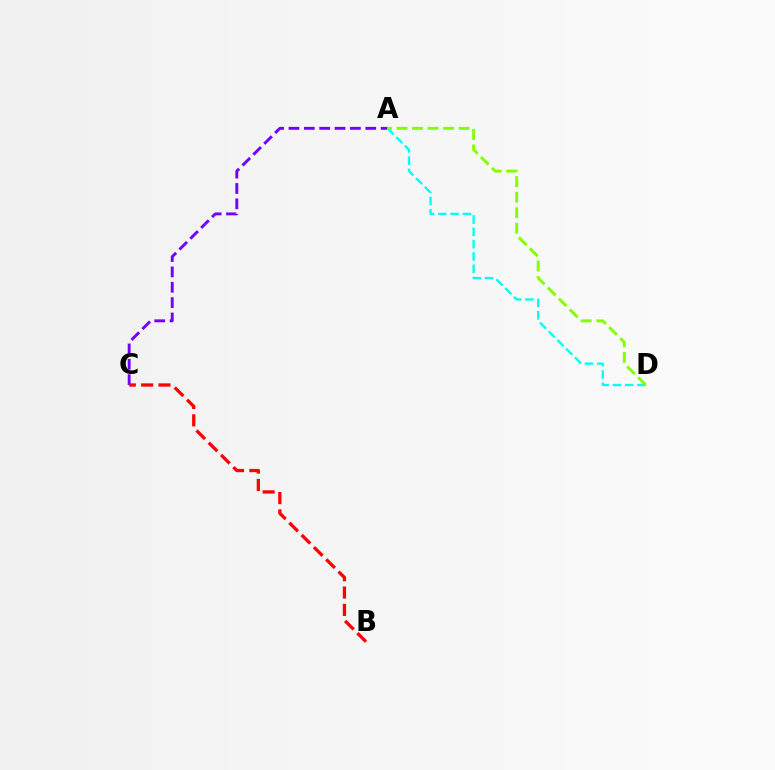{('A', 'C'): [{'color': '#7200ff', 'line_style': 'dashed', 'thickness': 2.09}], ('B', 'C'): [{'color': '#ff0000', 'line_style': 'dashed', 'thickness': 2.36}], ('A', 'D'): [{'color': '#00fff6', 'line_style': 'dashed', 'thickness': 1.67}, {'color': '#84ff00', 'line_style': 'dashed', 'thickness': 2.11}]}